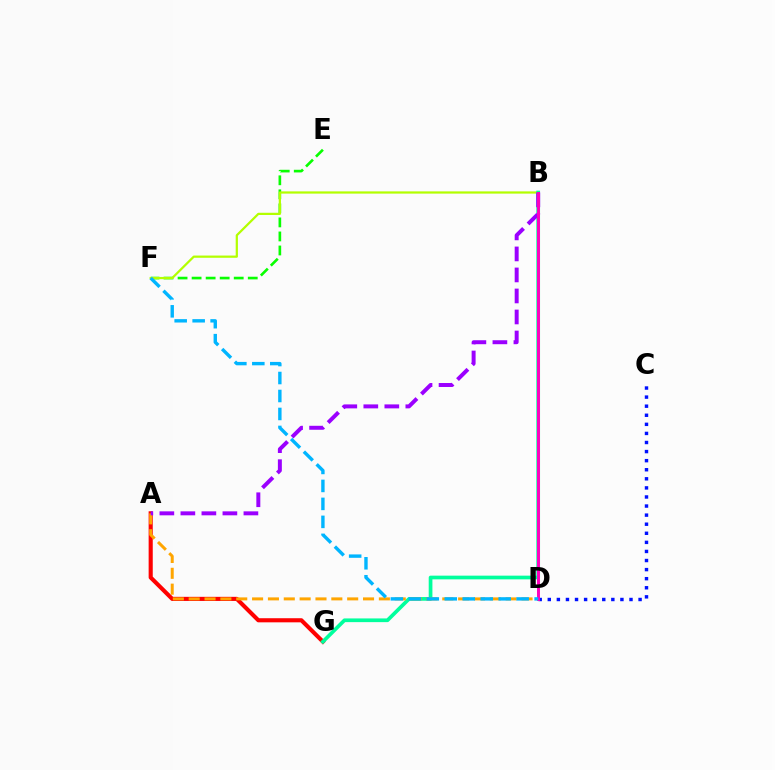{('A', 'G'): [{'color': '#ff0000', 'line_style': 'solid', 'thickness': 2.96}], ('E', 'F'): [{'color': '#08ff00', 'line_style': 'dashed', 'thickness': 1.91}], ('C', 'D'): [{'color': '#0010ff', 'line_style': 'dotted', 'thickness': 2.47}], ('B', 'F'): [{'color': '#b3ff00', 'line_style': 'solid', 'thickness': 1.6}], ('B', 'G'): [{'color': '#00ff9d', 'line_style': 'solid', 'thickness': 2.67}], ('A', 'D'): [{'color': '#ffa500', 'line_style': 'dashed', 'thickness': 2.15}], ('A', 'B'): [{'color': '#9b00ff', 'line_style': 'dashed', 'thickness': 2.85}], ('B', 'D'): [{'color': '#ff00bd', 'line_style': 'solid', 'thickness': 2.13}], ('D', 'F'): [{'color': '#00b5ff', 'line_style': 'dashed', 'thickness': 2.44}]}